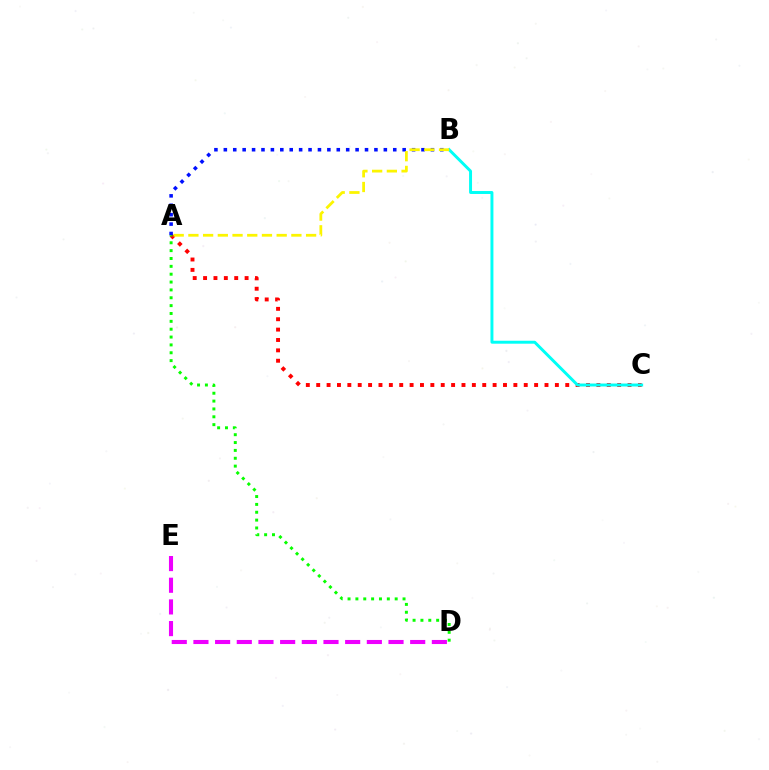{('D', 'E'): [{'color': '#ee00ff', 'line_style': 'dashed', 'thickness': 2.94}], ('A', 'C'): [{'color': '#ff0000', 'line_style': 'dotted', 'thickness': 2.82}], ('A', 'B'): [{'color': '#0010ff', 'line_style': 'dotted', 'thickness': 2.56}, {'color': '#fcf500', 'line_style': 'dashed', 'thickness': 2.0}], ('B', 'C'): [{'color': '#00fff6', 'line_style': 'solid', 'thickness': 2.12}], ('A', 'D'): [{'color': '#08ff00', 'line_style': 'dotted', 'thickness': 2.13}]}